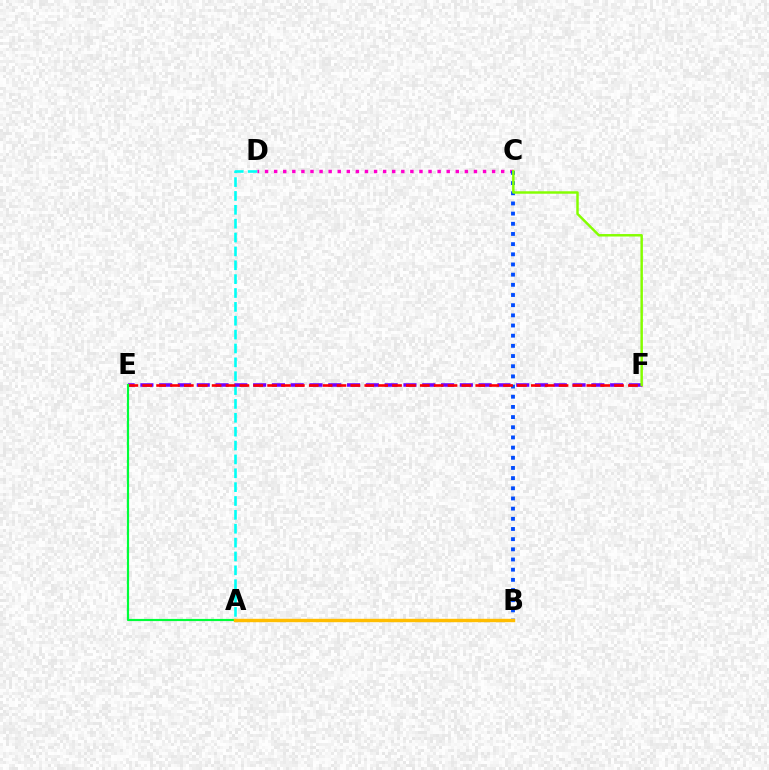{('A', 'D'): [{'color': '#00fff6', 'line_style': 'dashed', 'thickness': 1.88}], ('C', 'D'): [{'color': '#ff00cf', 'line_style': 'dotted', 'thickness': 2.47}], ('B', 'C'): [{'color': '#004bff', 'line_style': 'dotted', 'thickness': 2.76}], ('E', 'F'): [{'color': '#7200ff', 'line_style': 'dashed', 'thickness': 2.55}, {'color': '#ff0000', 'line_style': 'dashed', 'thickness': 1.89}], ('C', 'F'): [{'color': '#84ff00', 'line_style': 'solid', 'thickness': 1.77}], ('A', 'E'): [{'color': '#00ff39', 'line_style': 'solid', 'thickness': 1.56}], ('A', 'B'): [{'color': '#ffbd00', 'line_style': 'solid', 'thickness': 2.45}]}